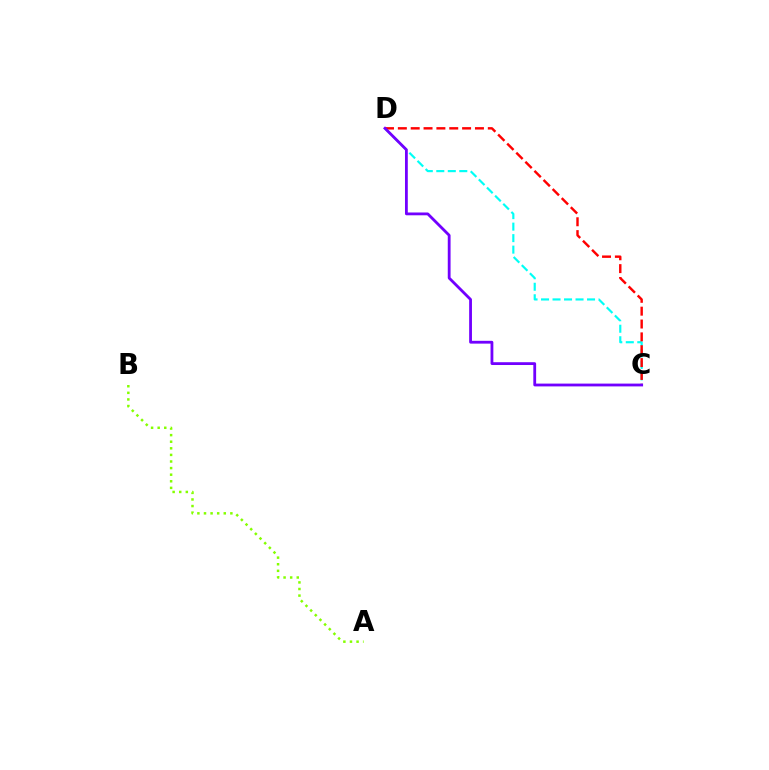{('C', 'D'): [{'color': '#00fff6', 'line_style': 'dashed', 'thickness': 1.56}, {'color': '#ff0000', 'line_style': 'dashed', 'thickness': 1.75}, {'color': '#7200ff', 'line_style': 'solid', 'thickness': 2.02}], ('A', 'B'): [{'color': '#84ff00', 'line_style': 'dotted', 'thickness': 1.79}]}